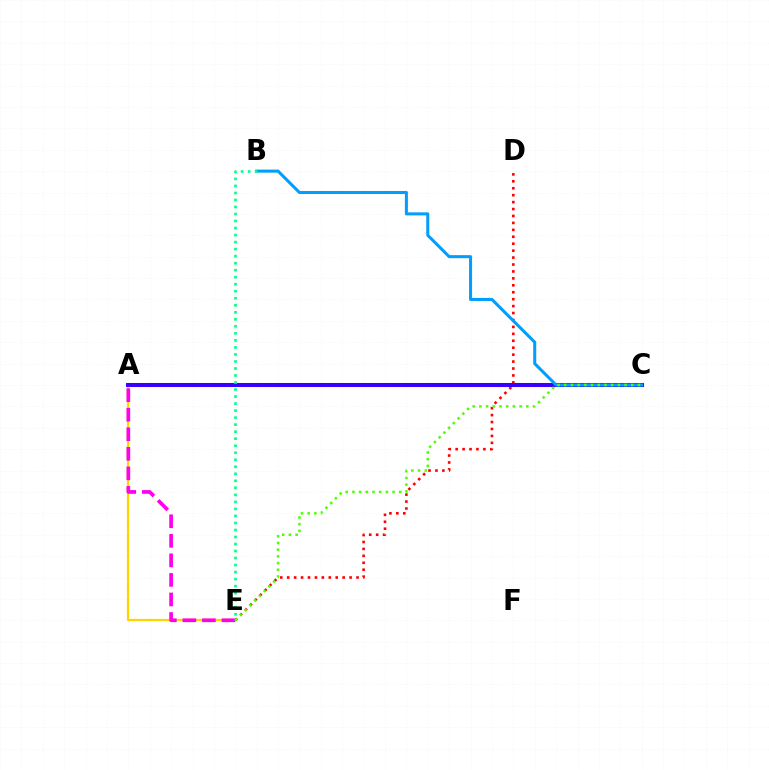{('A', 'E'): [{'color': '#ffd500', 'line_style': 'solid', 'thickness': 1.62}, {'color': '#ff00ed', 'line_style': 'dashed', 'thickness': 2.66}], ('D', 'E'): [{'color': '#ff0000', 'line_style': 'dotted', 'thickness': 1.88}], ('A', 'C'): [{'color': '#3700ff', 'line_style': 'solid', 'thickness': 2.9}], ('B', 'C'): [{'color': '#009eff', 'line_style': 'solid', 'thickness': 2.19}], ('B', 'E'): [{'color': '#00ff86', 'line_style': 'dotted', 'thickness': 1.91}], ('C', 'E'): [{'color': '#4fff00', 'line_style': 'dotted', 'thickness': 1.82}]}